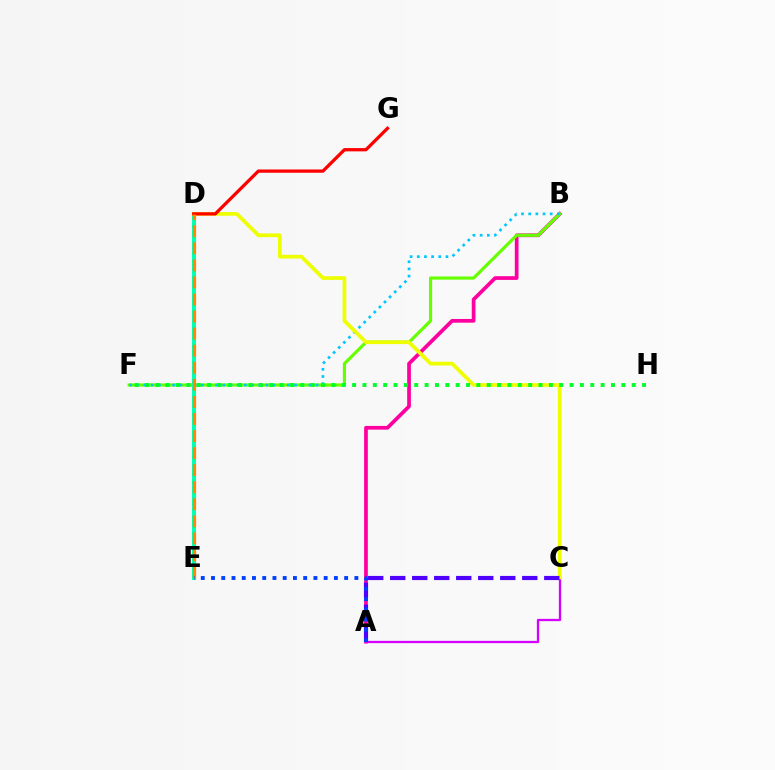{('A', 'B'): [{'color': '#ff00a0', 'line_style': 'solid', 'thickness': 2.68}], ('B', 'F'): [{'color': '#66ff00', 'line_style': 'solid', 'thickness': 2.28}, {'color': '#00c7ff', 'line_style': 'dotted', 'thickness': 1.95}], ('D', 'E'): [{'color': '#00ffaf', 'line_style': 'solid', 'thickness': 2.93}, {'color': '#ff8800', 'line_style': 'dashed', 'thickness': 2.32}], ('A', 'C'): [{'color': '#d600ff', 'line_style': 'solid', 'thickness': 1.64}, {'color': '#4f00ff', 'line_style': 'dashed', 'thickness': 2.99}], ('C', 'D'): [{'color': '#eeff00', 'line_style': 'solid', 'thickness': 2.68}], ('F', 'H'): [{'color': '#00ff27', 'line_style': 'dotted', 'thickness': 2.81}], ('D', 'G'): [{'color': '#ff0000', 'line_style': 'solid', 'thickness': 2.35}], ('A', 'E'): [{'color': '#003fff', 'line_style': 'dotted', 'thickness': 2.78}]}